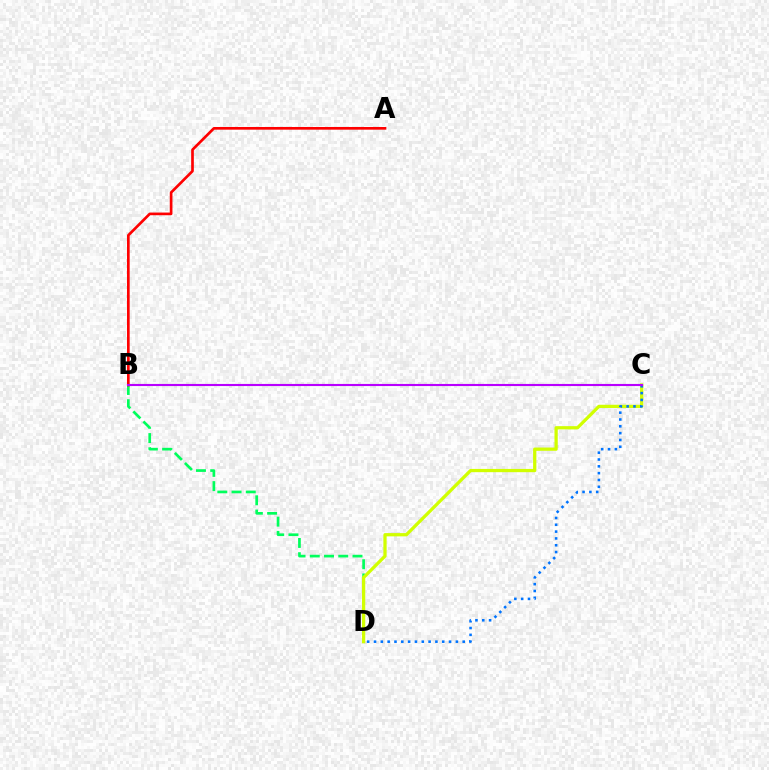{('B', 'D'): [{'color': '#00ff5c', 'line_style': 'dashed', 'thickness': 1.93}], ('A', 'B'): [{'color': '#ff0000', 'line_style': 'solid', 'thickness': 1.93}], ('C', 'D'): [{'color': '#d1ff00', 'line_style': 'solid', 'thickness': 2.34}, {'color': '#0074ff', 'line_style': 'dotted', 'thickness': 1.85}], ('B', 'C'): [{'color': '#b900ff', 'line_style': 'solid', 'thickness': 1.52}]}